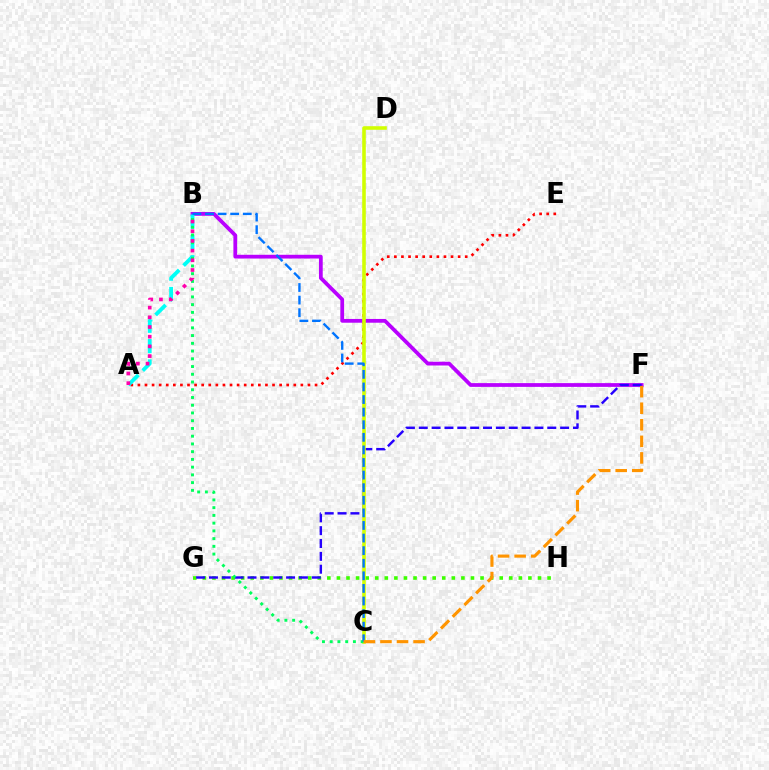{('G', 'H'): [{'color': '#3dff00', 'line_style': 'dotted', 'thickness': 2.6}], ('A', 'E'): [{'color': '#ff0000', 'line_style': 'dotted', 'thickness': 1.93}], ('B', 'F'): [{'color': '#b900ff', 'line_style': 'solid', 'thickness': 2.71}], ('F', 'G'): [{'color': '#2500ff', 'line_style': 'dashed', 'thickness': 1.75}], ('A', 'B'): [{'color': '#00fff6', 'line_style': 'dashed', 'thickness': 2.76}, {'color': '#ff00ac', 'line_style': 'dotted', 'thickness': 2.63}], ('C', 'D'): [{'color': '#d1ff00', 'line_style': 'solid', 'thickness': 2.58}], ('B', 'C'): [{'color': '#00ff5c', 'line_style': 'dotted', 'thickness': 2.1}, {'color': '#0074ff', 'line_style': 'dashed', 'thickness': 1.71}], ('C', 'F'): [{'color': '#ff9400', 'line_style': 'dashed', 'thickness': 2.25}]}